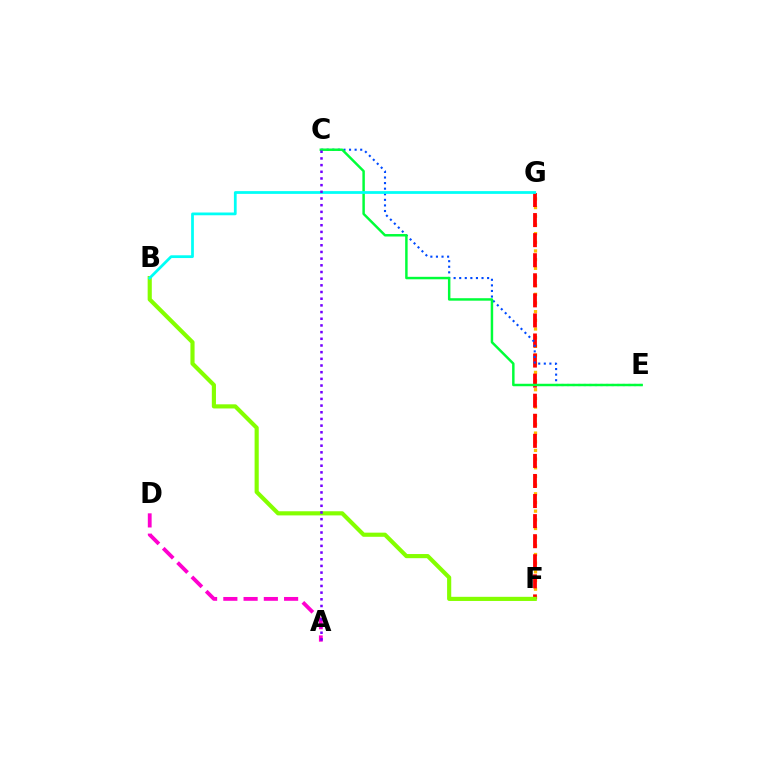{('F', 'G'): [{'color': '#ffbd00', 'line_style': 'dotted', 'thickness': 2.36}, {'color': '#ff0000', 'line_style': 'dashed', 'thickness': 2.73}], ('C', 'E'): [{'color': '#004bff', 'line_style': 'dotted', 'thickness': 1.52}, {'color': '#00ff39', 'line_style': 'solid', 'thickness': 1.78}], ('A', 'D'): [{'color': '#ff00cf', 'line_style': 'dashed', 'thickness': 2.75}], ('B', 'F'): [{'color': '#84ff00', 'line_style': 'solid', 'thickness': 2.98}], ('B', 'G'): [{'color': '#00fff6', 'line_style': 'solid', 'thickness': 1.99}], ('A', 'C'): [{'color': '#7200ff', 'line_style': 'dotted', 'thickness': 1.81}]}